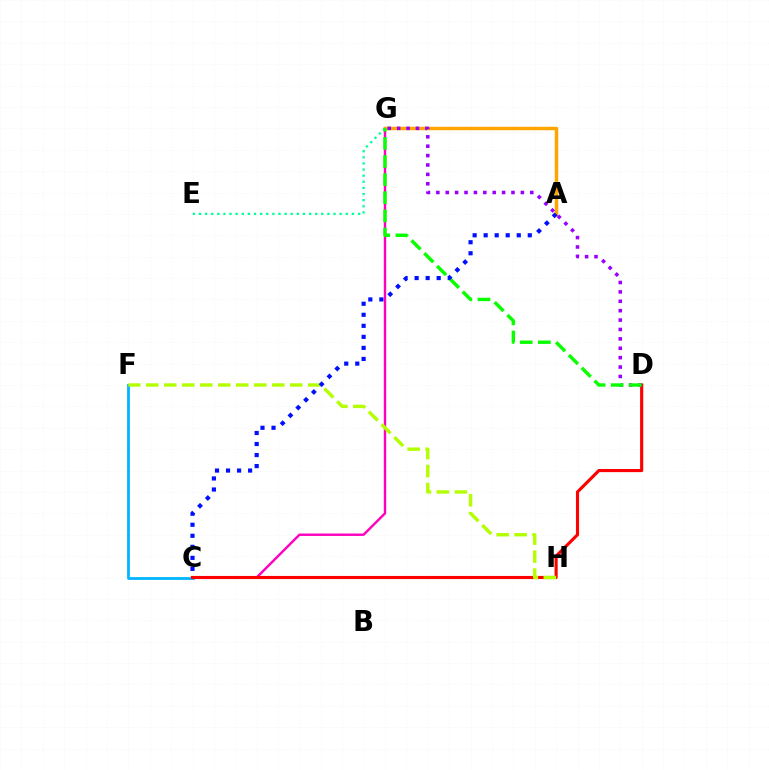{('C', 'G'): [{'color': '#ff00bd', 'line_style': 'solid', 'thickness': 1.74}], ('C', 'F'): [{'color': '#00b5ff', 'line_style': 'solid', 'thickness': 2.0}], ('A', 'G'): [{'color': '#ffa500', 'line_style': 'solid', 'thickness': 2.5}], ('C', 'D'): [{'color': '#ff0000', 'line_style': 'solid', 'thickness': 2.25}], ('E', 'G'): [{'color': '#00ff9d', 'line_style': 'dotted', 'thickness': 1.66}], ('F', 'H'): [{'color': '#b3ff00', 'line_style': 'dashed', 'thickness': 2.45}], ('D', 'G'): [{'color': '#9b00ff', 'line_style': 'dotted', 'thickness': 2.55}, {'color': '#08ff00', 'line_style': 'dashed', 'thickness': 2.46}], ('A', 'C'): [{'color': '#0010ff', 'line_style': 'dotted', 'thickness': 3.0}]}